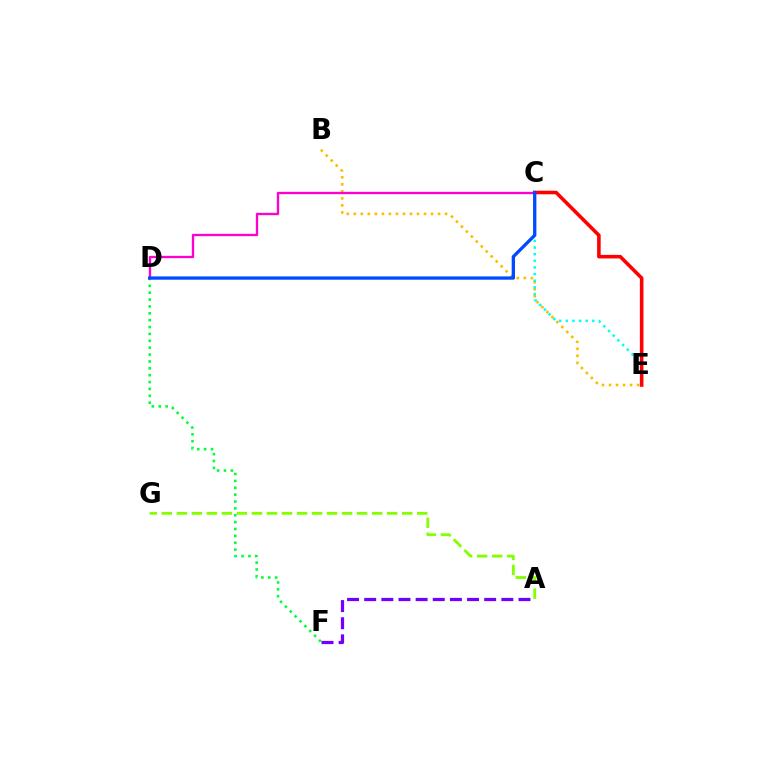{('B', 'E'): [{'color': '#ffbd00', 'line_style': 'dotted', 'thickness': 1.91}], ('D', 'F'): [{'color': '#00ff39', 'line_style': 'dotted', 'thickness': 1.87}], ('C', 'E'): [{'color': '#00fff6', 'line_style': 'dotted', 'thickness': 1.8}, {'color': '#ff0000', 'line_style': 'solid', 'thickness': 2.57}], ('A', 'F'): [{'color': '#7200ff', 'line_style': 'dashed', 'thickness': 2.33}], ('A', 'G'): [{'color': '#84ff00', 'line_style': 'dashed', 'thickness': 2.04}], ('C', 'D'): [{'color': '#ff00cf', 'line_style': 'solid', 'thickness': 1.68}, {'color': '#004bff', 'line_style': 'solid', 'thickness': 2.38}]}